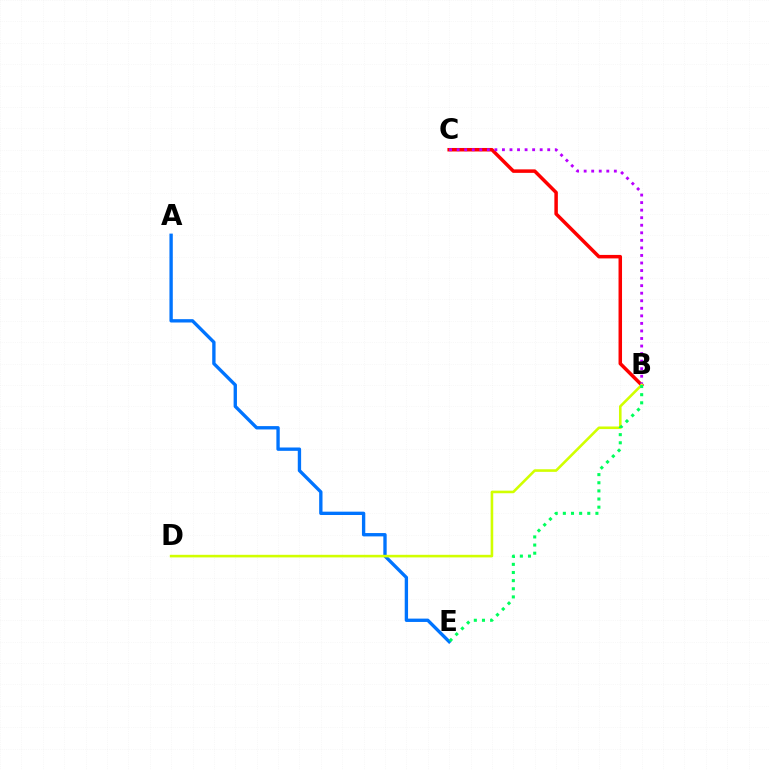{('B', 'C'): [{'color': '#ff0000', 'line_style': 'solid', 'thickness': 2.52}, {'color': '#b900ff', 'line_style': 'dotted', 'thickness': 2.05}], ('A', 'E'): [{'color': '#0074ff', 'line_style': 'solid', 'thickness': 2.41}], ('B', 'D'): [{'color': '#d1ff00', 'line_style': 'solid', 'thickness': 1.87}], ('B', 'E'): [{'color': '#00ff5c', 'line_style': 'dotted', 'thickness': 2.21}]}